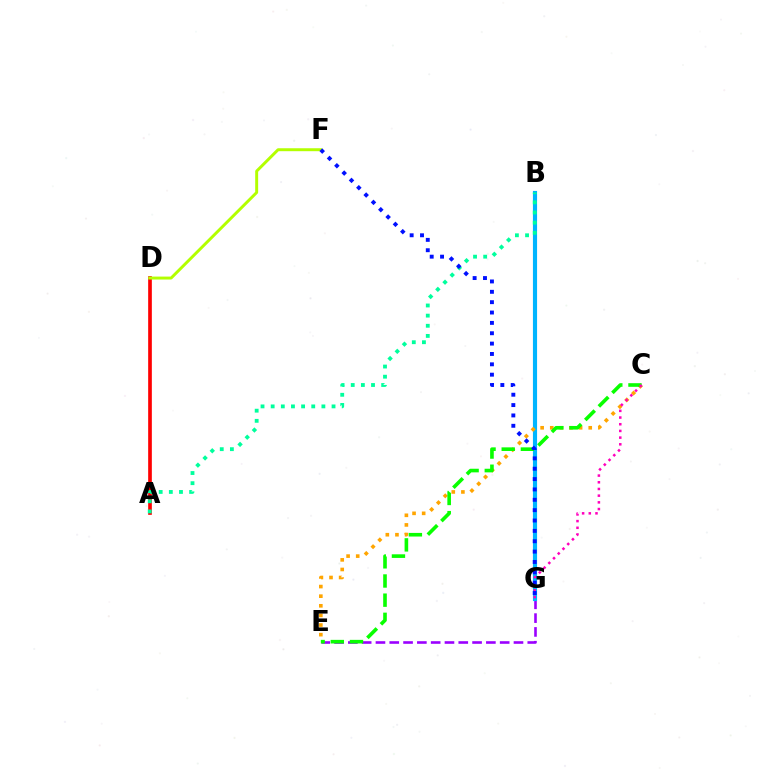{('A', 'D'): [{'color': '#ff0000', 'line_style': 'solid', 'thickness': 2.64}], ('E', 'G'): [{'color': '#9b00ff', 'line_style': 'dashed', 'thickness': 1.87}], ('B', 'G'): [{'color': '#00b5ff', 'line_style': 'solid', 'thickness': 2.98}], ('C', 'E'): [{'color': '#ffa500', 'line_style': 'dotted', 'thickness': 2.61}, {'color': '#08ff00', 'line_style': 'dashed', 'thickness': 2.6}], ('C', 'G'): [{'color': '#ff00bd', 'line_style': 'dotted', 'thickness': 1.82}], ('A', 'B'): [{'color': '#00ff9d', 'line_style': 'dotted', 'thickness': 2.76}], ('D', 'F'): [{'color': '#b3ff00', 'line_style': 'solid', 'thickness': 2.12}], ('F', 'G'): [{'color': '#0010ff', 'line_style': 'dotted', 'thickness': 2.81}]}